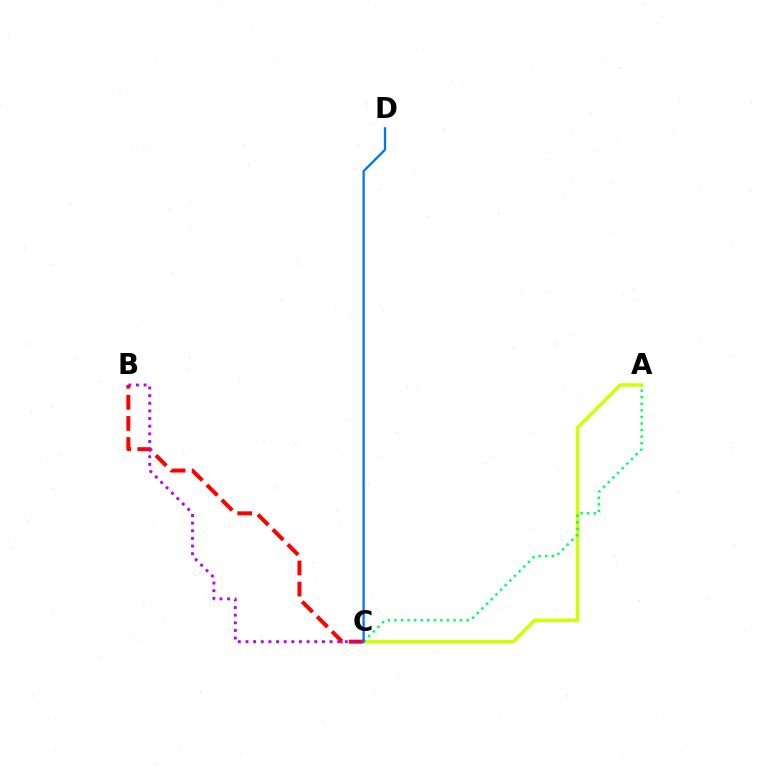{('B', 'C'): [{'color': '#ff0000', 'line_style': 'dashed', 'thickness': 2.86}, {'color': '#b900ff', 'line_style': 'dotted', 'thickness': 2.08}], ('A', 'C'): [{'color': '#d1ff00', 'line_style': 'solid', 'thickness': 2.5}, {'color': '#00ff5c', 'line_style': 'dotted', 'thickness': 1.78}], ('C', 'D'): [{'color': '#0074ff', 'line_style': 'solid', 'thickness': 1.64}]}